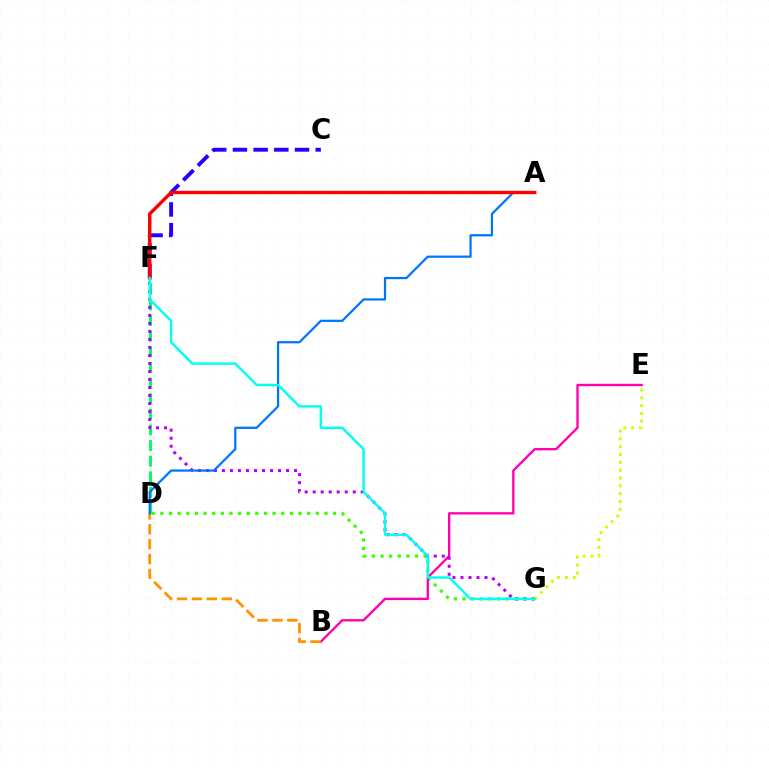{('D', 'G'): [{'color': '#3dff00', 'line_style': 'dotted', 'thickness': 2.35}], ('B', 'E'): [{'color': '#ff00ac', 'line_style': 'solid', 'thickness': 1.68}], ('D', 'F'): [{'color': '#00ff5c', 'line_style': 'dashed', 'thickness': 2.12}], ('C', 'F'): [{'color': '#2500ff', 'line_style': 'dashed', 'thickness': 2.81}], ('F', 'G'): [{'color': '#b900ff', 'line_style': 'dotted', 'thickness': 2.18}, {'color': '#00fff6', 'line_style': 'solid', 'thickness': 1.76}], ('E', 'G'): [{'color': '#d1ff00', 'line_style': 'dotted', 'thickness': 2.13}], ('B', 'D'): [{'color': '#ff9400', 'line_style': 'dashed', 'thickness': 2.02}], ('A', 'D'): [{'color': '#0074ff', 'line_style': 'solid', 'thickness': 1.6}], ('A', 'F'): [{'color': '#ff0000', 'line_style': 'solid', 'thickness': 2.45}]}